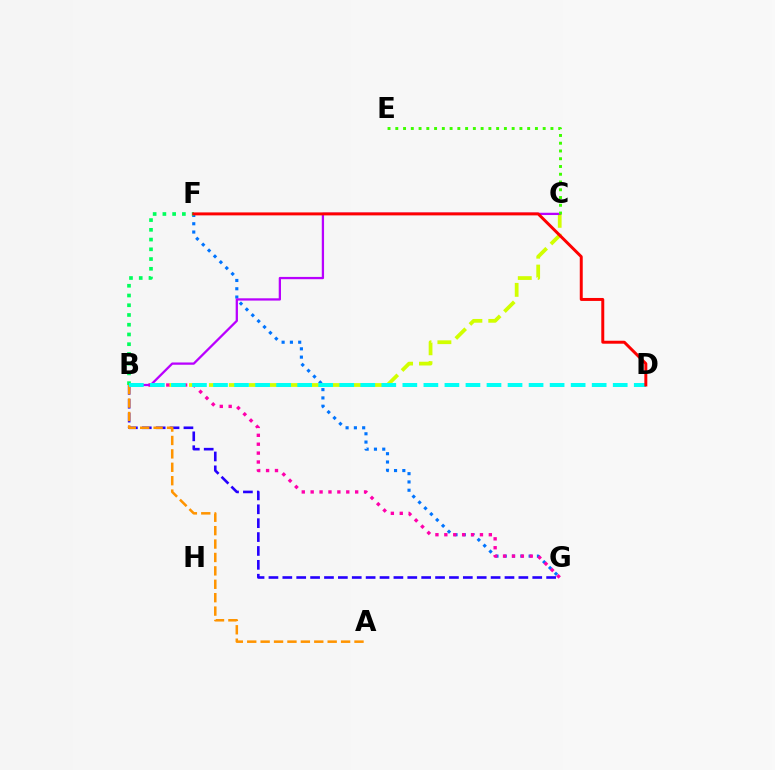{('F', 'G'): [{'color': '#0074ff', 'line_style': 'dotted', 'thickness': 2.25}], ('B', 'C'): [{'color': '#d1ff00', 'line_style': 'dashed', 'thickness': 2.7}, {'color': '#b900ff', 'line_style': 'solid', 'thickness': 1.64}], ('B', 'G'): [{'color': '#2500ff', 'line_style': 'dashed', 'thickness': 1.89}, {'color': '#ff00ac', 'line_style': 'dotted', 'thickness': 2.42}], ('A', 'B'): [{'color': '#ff9400', 'line_style': 'dashed', 'thickness': 1.82}], ('C', 'E'): [{'color': '#3dff00', 'line_style': 'dotted', 'thickness': 2.11}], ('B', 'F'): [{'color': '#00ff5c', 'line_style': 'dotted', 'thickness': 2.65}], ('B', 'D'): [{'color': '#00fff6', 'line_style': 'dashed', 'thickness': 2.86}], ('D', 'F'): [{'color': '#ff0000', 'line_style': 'solid', 'thickness': 2.13}]}